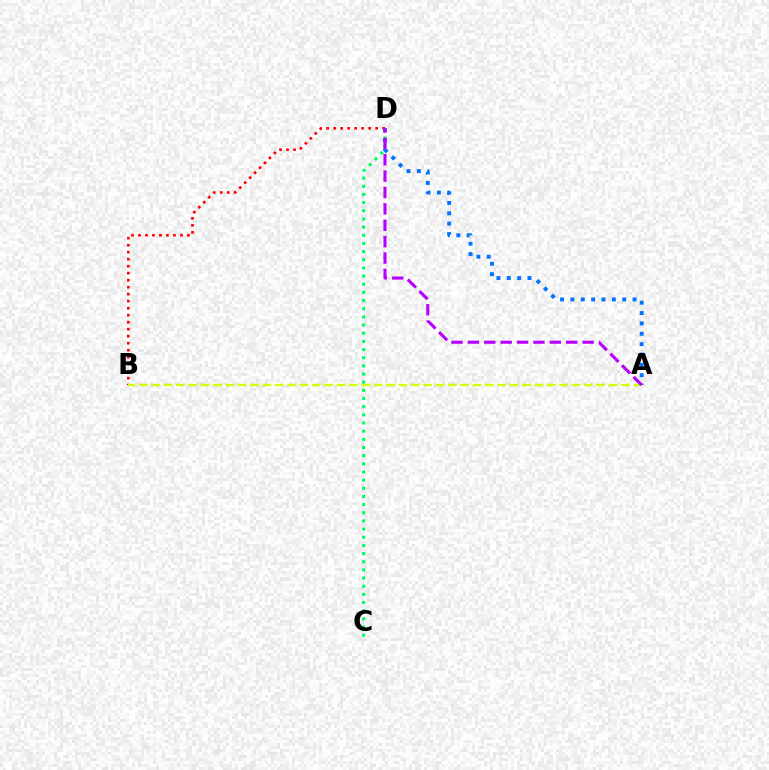{('C', 'D'): [{'color': '#00ff5c', 'line_style': 'dotted', 'thickness': 2.22}], ('B', 'D'): [{'color': '#ff0000', 'line_style': 'dotted', 'thickness': 1.9}], ('A', 'D'): [{'color': '#0074ff', 'line_style': 'dotted', 'thickness': 2.81}, {'color': '#b900ff', 'line_style': 'dashed', 'thickness': 2.23}], ('A', 'B'): [{'color': '#d1ff00', 'line_style': 'dashed', 'thickness': 1.68}]}